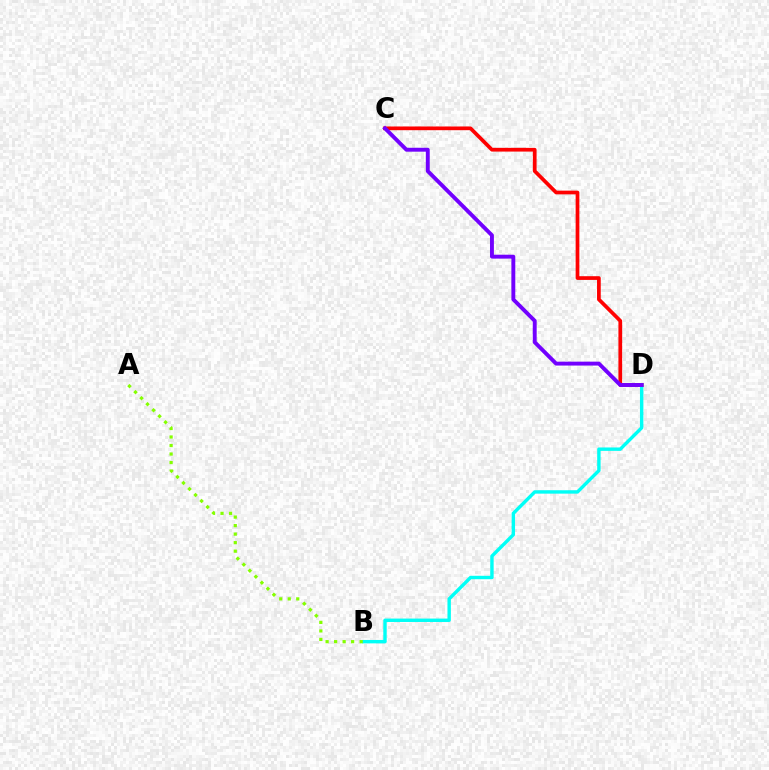{('C', 'D'): [{'color': '#ff0000', 'line_style': 'solid', 'thickness': 2.67}, {'color': '#7200ff', 'line_style': 'solid', 'thickness': 2.81}], ('B', 'D'): [{'color': '#00fff6', 'line_style': 'solid', 'thickness': 2.45}], ('A', 'B'): [{'color': '#84ff00', 'line_style': 'dotted', 'thickness': 2.31}]}